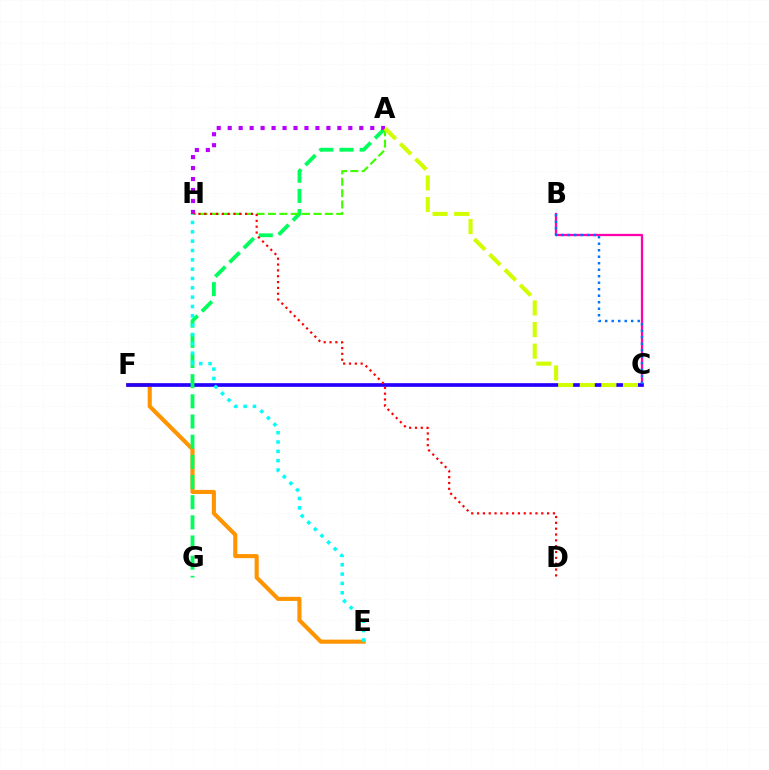{('E', 'F'): [{'color': '#ff9400', 'line_style': 'solid', 'thickness': 2.95}], ('B', 'C'): [{'color': '#ff00ac', 'line_style': 'solid', 'thickness': 1.64}, {'color': '#0074ff', 'line_style': 'dotted', 'thickness': 1.77}], ('C', 'F'): [{'color': '#2500ff', 'line_style': 'solid', 'thickness': 2.65}], ('A', 'G'): [{'color': '#00ff5c', 'line_style': 'dashed', 'thickness': 2.74}], ('A', 'H'): [{'color': '#3dff00', 'line_style': 'dashed', 'thickness': 1.55}, {'color': '#b900ff', 'line_style': 'dotted', 'thickness': 2.98}], ('A', 'C'): [{'color': '#d1ff00', 'line_style': 'dashed', 'thickness': 2.93}], ('D', 'H'): [{'color': '#ff0000', 'line_style': 'dotted', 'thickness': 1.59}], ('E', 'H'): [{'color': '#00fff6', 'line_style': 'dotted', 'thickness': 2.54}]}